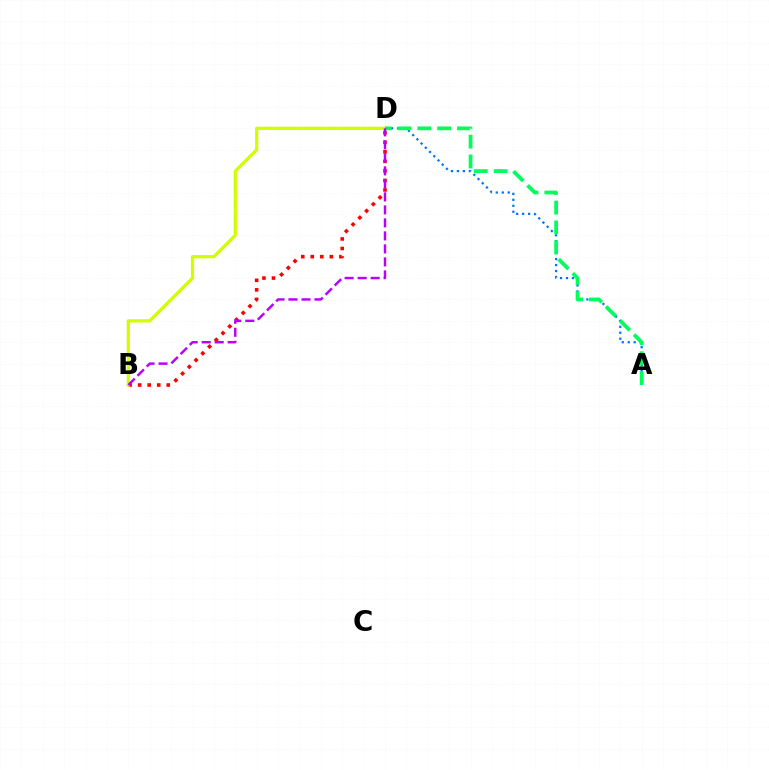{('A', 'D'): [{'color': '#0074ff', 'line_style': 'dotted', 'thickness': 1.62}, {'color': '#00ff5c', 'line_style': 'dashed', 'thickness': 2.7}], ('B', 'D'): [{'color': '#ff0000', 'line_style': 'dotted', 'thickness': 2.59}, {'color': '#d1ff00', 'line_style': 'solid', 'thickness': 2.33}, {'color': '#b900ff', 'line_style': 'dashed', 'thickness': 1.77}]}